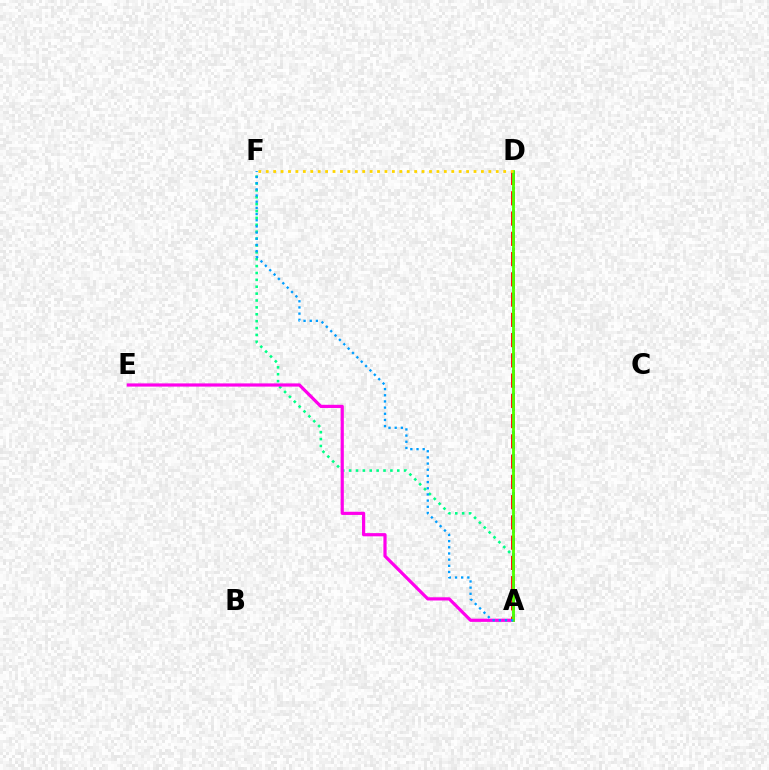{('A', 'F'): [{'color': '#00ff86', 'line_style': 'dotted', 'thickness': 1.87}, {'color': '#009eff', 'line_style': 'dotted', 'thickness': 1.68}], ('A', 'E'): [{'color': '#ff00ed', 'line_style': 'solid', 'thickness': 2.3}], ('A', 'D'): [{'color': '#ff0000', 'line_style': 'dashed', 'thickness': 2.75}, {'color': '#3700ff', 'line_style': 'dotted', 'thickness': 2.07}, {'color': '#4fff00', 'line_style': 'solid', 'thickness': 2.05}], ('D', 'F'): [{'color': '#ffd500', 'line_style': 'dotted', 'thickness': 2.02}]}